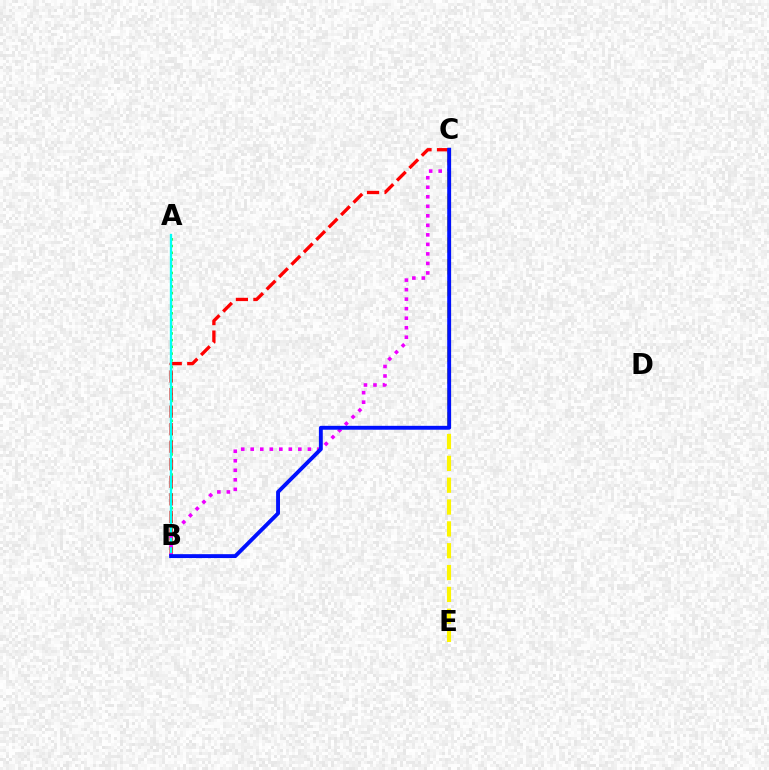{('A', 'B'): [{'color': '#08ff00', 'line_style': 'dotted', 'thickness': 1.83}, {'color': '#00fff6', 'line_style': 'solid', 'thickness': 1.66}], ('C', 'E'): [{'color': '#fcf500', 'line_style': 'dashed', 'thickness': 2.97}], ('B', 'C'): [{'color': '#ff0000', 'line_style': 'dashed', 'thickness': 2.38}, {'color': '#ee00ff', 'line_style': 'dotted', 'thickness': 2.59}, {'color': '#0010ff', 'line_style': 'solid', 'thickness': 2.8}]}